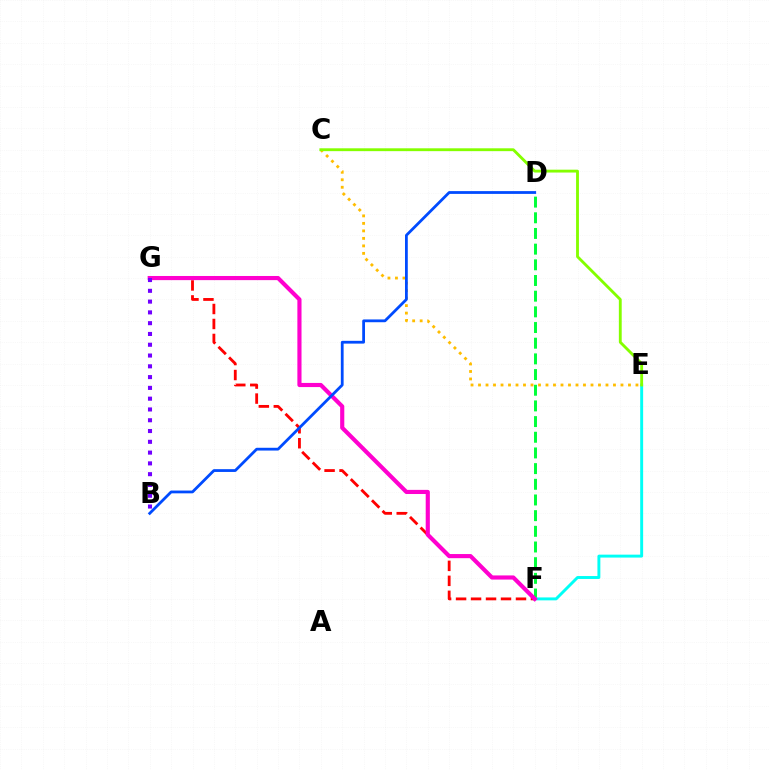{('F', 'G'): [{'color': '#ff0000', 'line_style': 'dashed', 'thickness': 2.03}, {'color': '#ff00cf', 'line_style': 'solid', 'thickness': 2.98}], ('D', 'F'): [{'color': '#00ff39', 'line_style': 'dashed', 'thickness': 2.13}], ('C', 'E'): [{'color': '#ffbd00', 'line_style': 'dotted', 'thickness': 2.04}, {'color': '#84ff00', 'line_style': 'solid', 'thickness': 2.05}], ('E', 'F'): [{'color': '#00fff6', 'line_style': 'solid', 'thickness': 2.11}], ('B', 'D'): [{'color': '#004bff', 'line_style': 'solid', 'thickness': 2.0}], ('B', 'G'): [{'color': '#7200ff', 'line_style': 'dotted', 'thickness': 2.93}]}